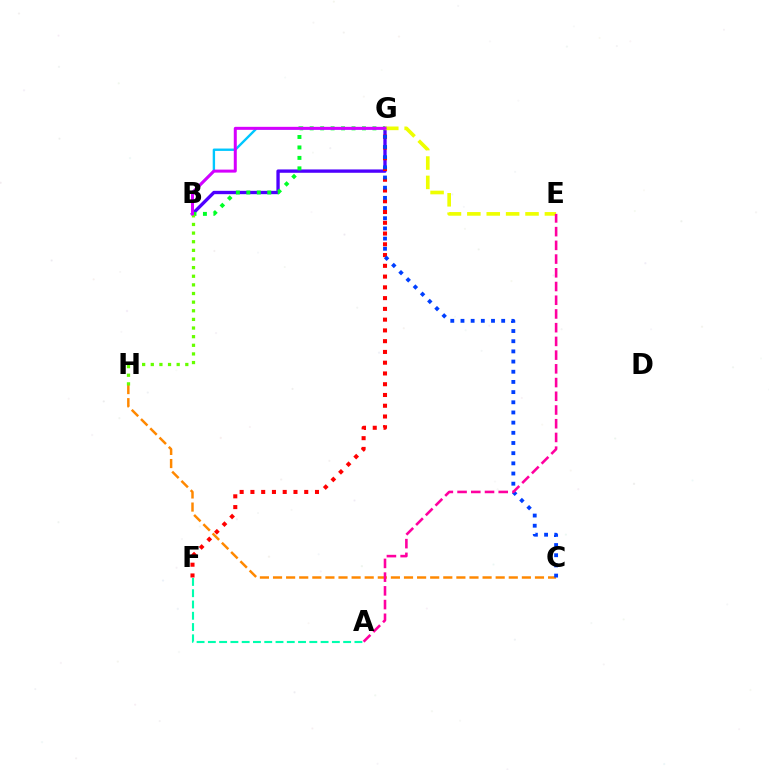{('B', 'G'): [{'color': '#4f00ff', 'line_style': 'solid', 'thickness': 2.4}, {'color': '#00ff27', 'line_style': 'dotted', 'thickness': 2.84}, {'color': '#00c7ff', 'line_style': 'solid', 'thickness': 1.71}, {'color': '#d600ff', 'line_style': 'solid', 'thickness': 2.16}], ('A', 'F'): [{'color': '#00ffaf', 'line_style': 'dashed', 'thickness': 1.53}], ('F', 'G'): [{'color': '#ff0000', 'line_style': 'dotted', 'thickness': 2.92}], ('C', 'H'): [{'color': '#ff8800', 'line_style': 'dashed', 'thickness': 1.78}], ('E', 'G'): [{'color': '#eeff00', 'line_style': 'dashed', 'thickness': 2.63}], ('C', 'G'): [{'color': '#003fff', 'line_style': 'dotted', 'thickness': 2.77}], ('B', 'H'): [{'color': '#66ff00', 'line_style': 'dotted', 'thickness': 2.35}], ('A', 'E'): [{'color': '#ff00a0', 'line_style': 'dashed', 'thickness': 1.86}]}